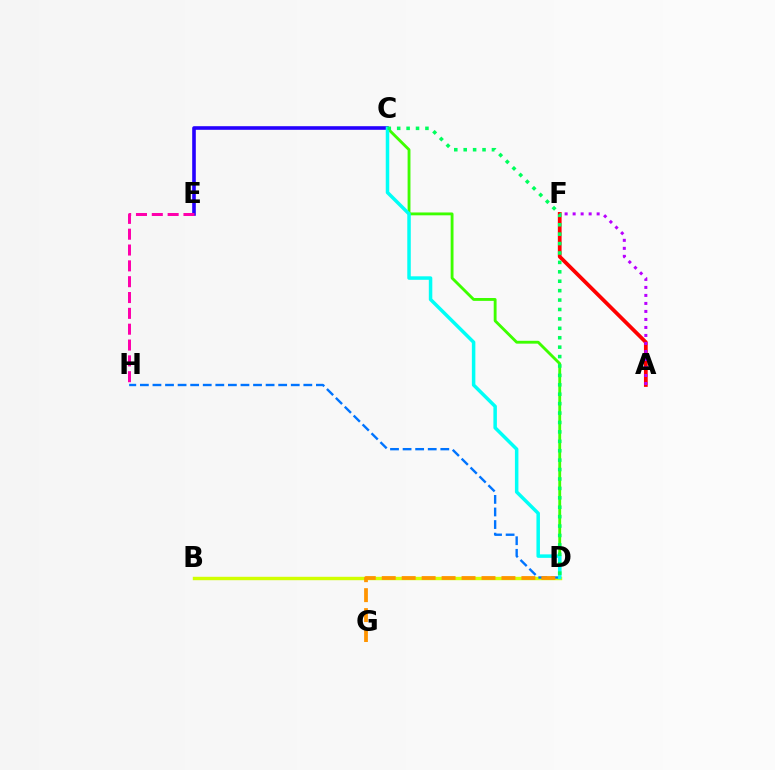{('A', 'F'): [{'color': '#ff0000', 'line_style': 'solid', 'thickness': 2.7}, {'color': '#b900ff', 'line_style': 'dotted', 'thickness': 2.18}], ('C', 'D'): [{'color': '#3dff00', 'line_style': 'solid', 'thickness': 2.05}, {'color': '#00fff6', 'line_style': 'solid', 'thickness': 2.52}, {'color': '#00ff5c', 'line_style': 'dotted', 'thickness': 2.56}], ('B', 'D'): [{'color': '#d1ff00', 'line_style': 'solid', 'thickness': 2.46}], ('C', 'E'): [{'color': '#2500ff', 'line_style': 'solid', 'thickness': 2.6}], ('D', 'H'): [{'color': '#0074ff', 'line_style': 'dashed', 'thickness': 1.71}], ('E', 'H'): [{'color': '#ff00ac', 'line_style': 'dashed', 'thickness': 2.15}], ('D', 'G'): [{'color': '#ff9400', 'line_style': 'dashed', 'thickness': 2.71}]}